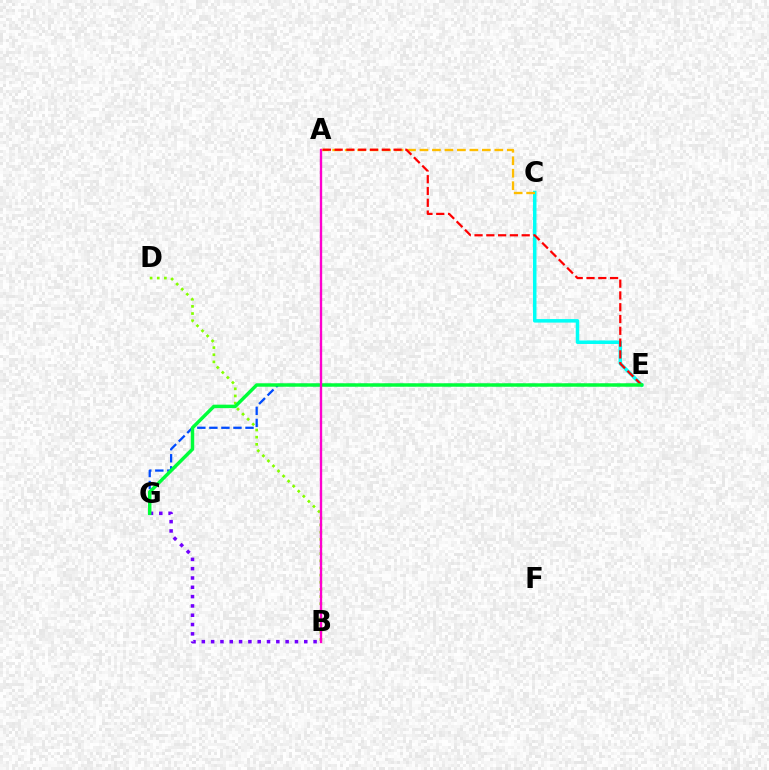{('E', 'G'): [{'color': '#004bff', 'line_style': 'dashed', 'thickness': 1.64}, {'color': '#00ff39', 'line_style': 'solid', 'thickness': 2.48}], ('B', 'G'): [{'color': '#7200ff', 'line_style': 'dotted', 'thickness': 2.53}], ('B', 'D'): [{'color': '#84ff00', 'line_style': 'dotted', 'thickness': 1.94}], ('C', 'E'): [{'color': '#00fff6', 'line_style': 'solid', 'thickness': 2.53}], ('A', 'C'): [{'color': '#ffbd00', 'line_style': 'dashed', 'thickness': 1.69}], ('A', 'E'): [{'color': '#ff0000', 'line_style': 'dashed', 'thickness': 1.6}], ('A', 'B'): [{'color': '#ff00cf', 'line_style': 'solid', 'thickness': 1.7}]}